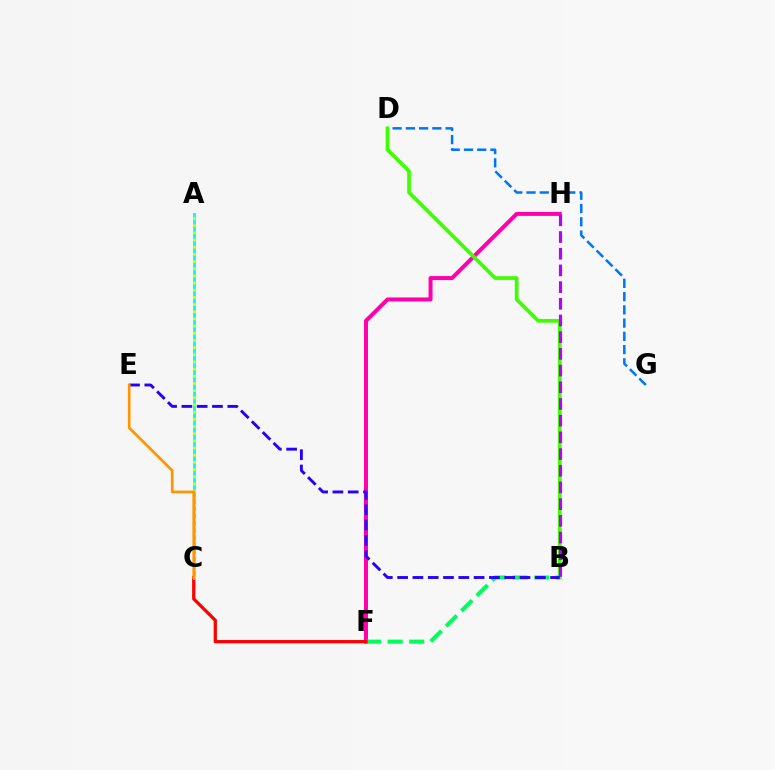{('D', 'G'): [{'color': '#0074ff', 'line_style': 'dashed', 'thickness': 1.8}], ('F', 'H'): [{'color': '#ff00ac', 'line_style': 'solid', 'thickness': 2.87}], ('B', 'F'): [{'color': '#00ff5c', 'line_style': 'dashed', 'thickness': 2.94}], ('C', 'F'): [{'color': '#ff0000', 'line_style': 'solid', 'thickness': 2.35}], ('A', 'C'): [{'color': '#00fff6', 'line_style': 'solid', 'thickness': 2.1}, {'color': '#d1ff00', 'line_style': 'dotted', 'thickness': 1.95}], ('B', 'D'): [{'color': '#3dff00', 'line_style': 'solid', 'thickness': 2.66}], ('B', 'H'): [{'color': '#b900ff', 'line_style': 'dashed', 'thickness': 2.27}], ('B', 'E'): [{'color': '#2500ff', 'line_style': 'dashed', 'thickness': 2.08}], ('C', 'E'): [{'color': '#ff9400', 'line_style': 'solid', 'thickness': 1.92}]}